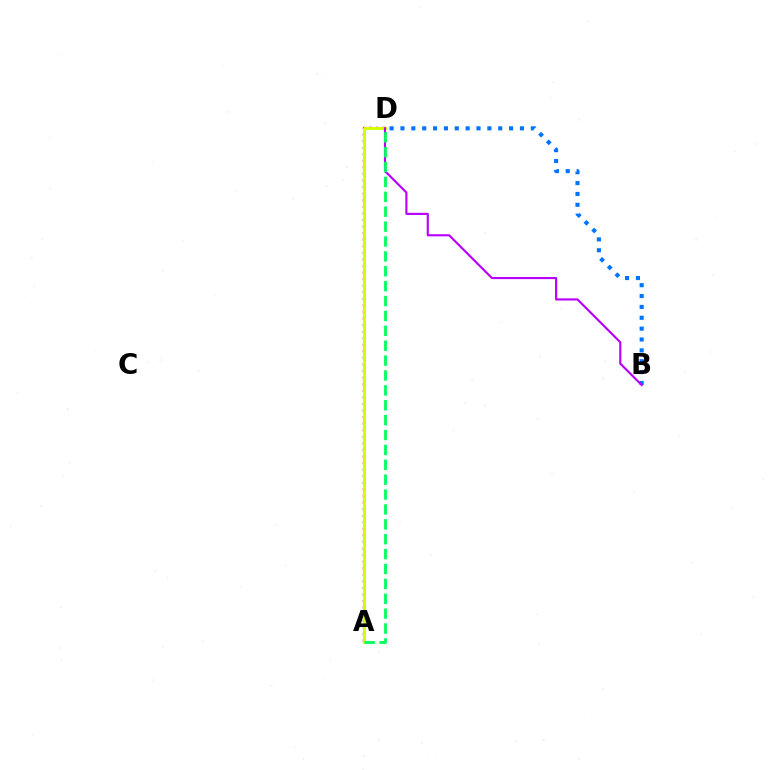{('B', 'D'): [{'color': '#0074ff', 'line_style': 'dotted', 'thickness': 2.95}, {'color': '#b900ff', 'line_style': 'solid', 'thickness': 1.55}], ('A', 'D'): [{'color': '#ff0000', 'line_style': 'dotted', 'thickness': 1.79}, {'color': '#d1ff00', 'line_style': 'solid', 'thickness': 2.11}, {'color': '#00ff5c', 'line_style': 'dashed', 'thickness': 2.02}]}